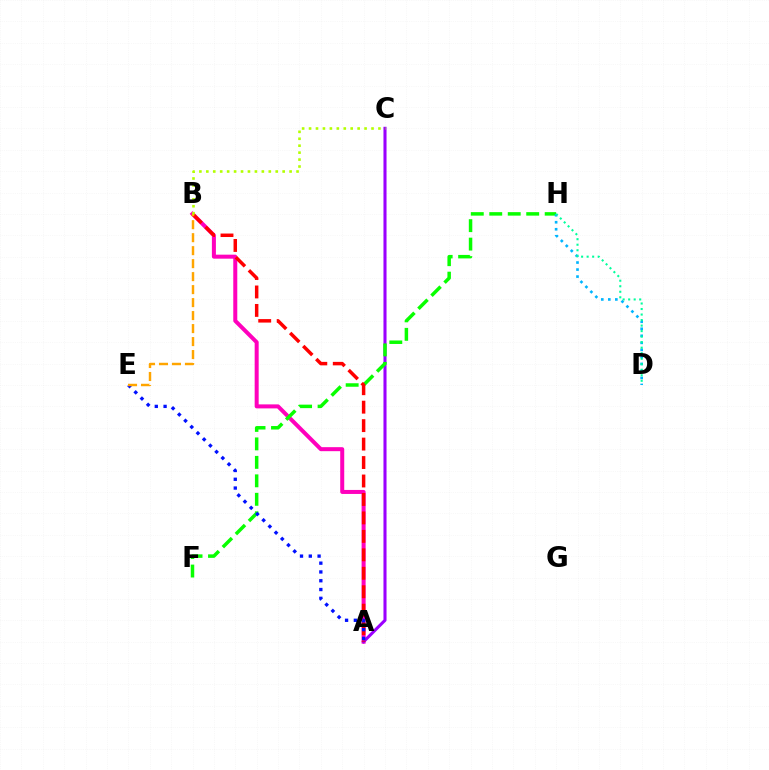{('A', 'B'): [{'color': '#ff00bd', 'line_style': 'solid', 'thickness': 2.89}, {'color': '#ff0000', 'line_style': 'dashed', 'thickness': 2.51}], ('A', 'C'): [{'color': '#9b00ff', 'line_style': 'solid', 'thickness': 2.21}], ('F', 'H'): [{'color': '#08ff00', 'line_style': 'dashed', 'thickness': 2.51}], ('A', 'E'): [{'color': '#0010ff', 'line_style': 'dotted', 'thickness': 2.39}], ('B', 'E'): [{'color': '#ffa500', 'line_style': 'dashed', 'thickness': 1.76}], ('B', 'C'): [{'color': '#b3ff00', 'line_style': 'dotted', 'thickness': 1.89}], ('D', 'H'): [{'color': '#00b5ff', 'line_style': 'dotted', 'thickness': 1.91}, {'color': '#00ff9d', 'line_style': 'dotted', 'thickness': 1.5}]}